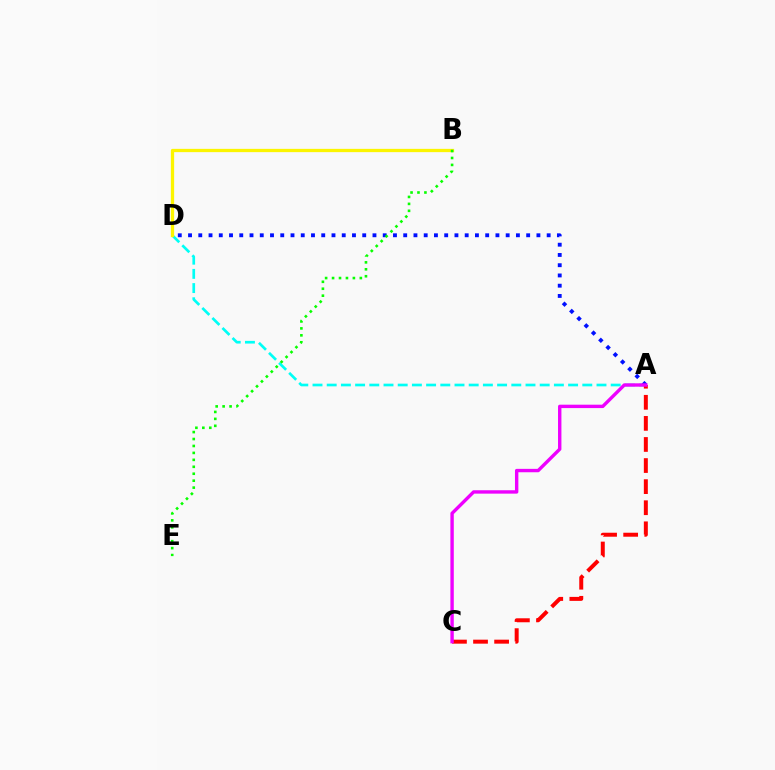{('A', 'D'): [{'color': '#00fff6', 'line_style': 'dashed', 'thickness': 1.93}, {'color': '#0010ff', 'line_style': 'dotted', 'thickness': 2.78}], ('A', 'C'): [{'color': '#ff0000', 'line_style': 'dashed', 'thickness': 2.86}, {'color': '#ee00ff', 'line_style': 'solid', 'thickness': 2.44}], ('B', 'D'): [{'color': '#fcf500', 'line_style': 'solid', 'thickness': 2.36}], ('B', 'E'): [{'color': '#08ff00', 'line_style': 'dotted', 'thickness': 1.89}]}